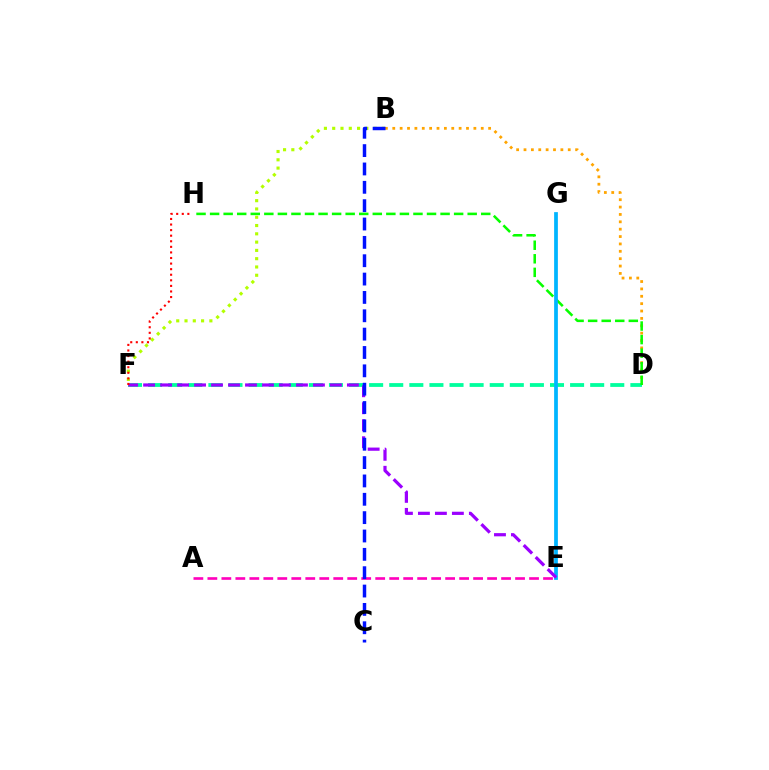{('B', 'D'): [{'color': '#ffa500', 'line_style': 'dotted', 'thickness': 2.0}], ('D', 'F'): [{'color': '#00ff9d', 'line_style': 'dashed', 'thickness': 2.73}], ('D', 'H'): [{'color': '#08ff00', 'line_style': 'dashed', 'thickness': 1.84}], ('B', 'F'): [{'color': '#b3ff00', 'line_style': 'dotted', 'thickness': 2.25}], ('E', 'G'): [{'color': '#00b5ff', 'line_style': 'solid', 'thickness': 2.69}], ('E', 'F'): [{'color': '#9b00ff', 'line_style': 'dashed', 'thickness': 2.31}], ('A', 'E'): [{'color': '#ff00bd', 'line_style': 'dashed', 'thickness': 1.9}], ('F', 'H'): [{'color': '#ff0000', 'line_style': 'dotted', 'thickness': 1.52}], ('B', 'C'): [{'color': '#0010ff', 'line_style': 'dashed', 'thickness': 2.49}]}